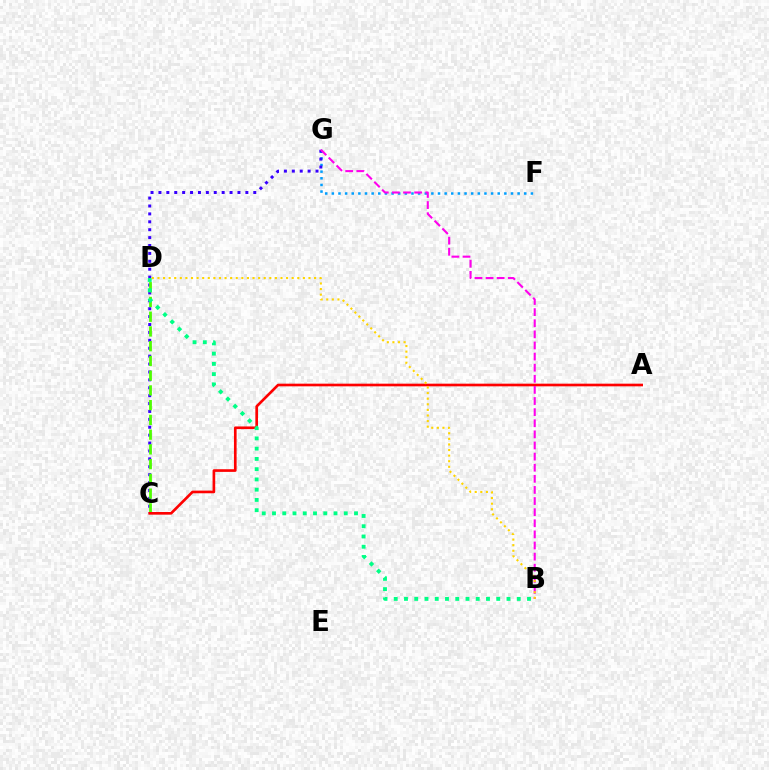{('F', 'G'): [{'color': '#009eff', 'line_style': 'dotted', 'thickness': 1.8}], ('C', 'G'): [{'color': '#3700ff', 'line_style': 'dotted', 'thickness': 2.15}], ('C', 'D'): [{'color': '#4fff00', 'line_style': 'dashed', 'thickness': 2.0}], ('A', 'C'): [{'color': '#ff0000', 'line_style': 'solid', 'thickness': 1.91}], ('B', 'D'): [{'color': '#00ff86', 'line_style': 'dotted', 'thickness': 2.78}, {'color': '#ffd500', 'line_style': 'dotted', 'thickness': 1.52}], ('B', 'G'): [{'color': '#ff00ed', 'line_style': 'dashed', 'thickness': 1.51}]}